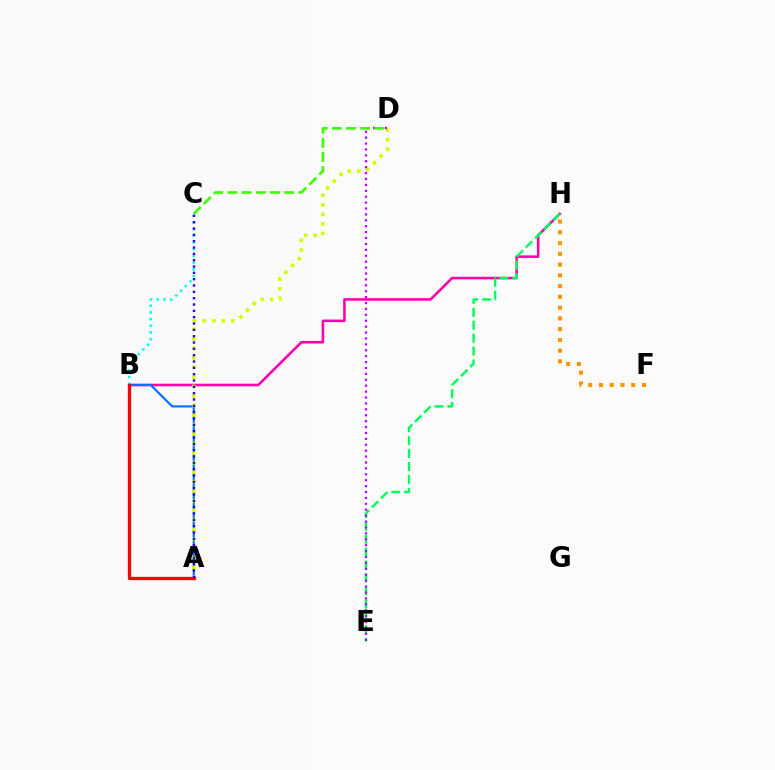{('B', 'H'): [{'color': '#ff00ac', 'line_style': 'solid', 'thickness': 1.86}], ('E', 'H'): [{'color': '#00ff5c', 'line_style': 'dashed', 'thickness': 1.75}], ('A', 'B'): [{'color': '#0074ff', 'line_style': 'solid', 'thickness': 1.57}, {'color': '#ff0000', 'line_style': 'solid', 'thickness': 2.39}], ('A', 'D'): [{'color': '#d1ff00', 'line_style': 'dotted', 'thickness': 2.59}], ('D', 'E'): [{'color': '#b900ff', 'line_style': 'dotted', 'thickness': 1.6}], ('B', 'C'): [{'color': '#00fff6', 'line_style': 'dotted', 'thickness': 1.82}], ('F', 'H'): [{'color': '#ff9400', 'line_style': 'dotted', 'thickness': 2.92}], ('A', 'C'): [{'color': '#2500ff', 'line_style': 'dotted', 'thickness': 1.72}], ('C', 'D'): [{'color': '#3dff00', 'line_style': 'dashed', 'thickness': 1.93}]}